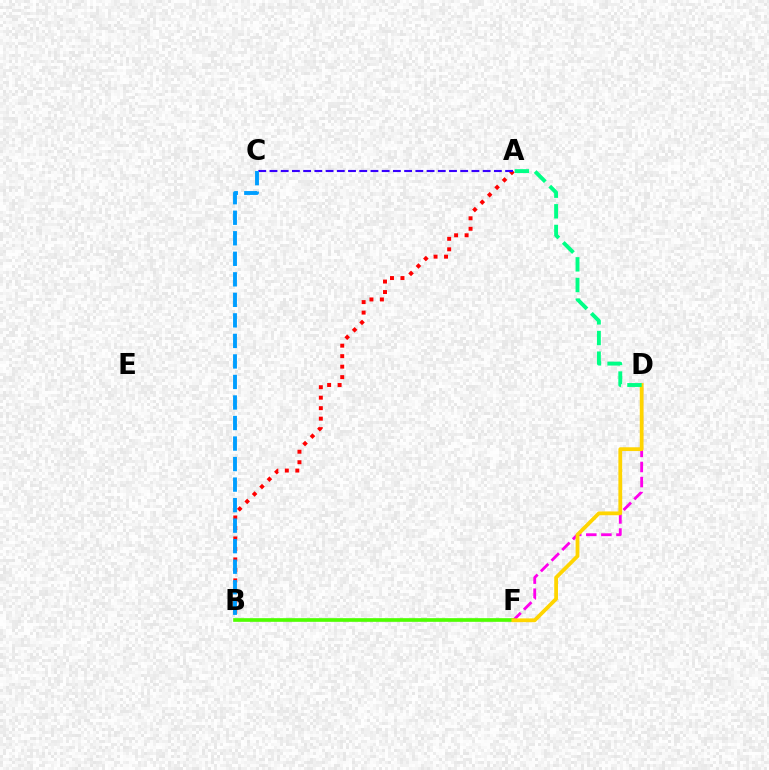{('D', 'F'): [{'color': '#ff00ed', 'line_style': 'dashed', 'thickness': 2.05}, {'color': '#ffd500', 'line_style': 'solid', 'thickness': 2.72}], ('B', 'F'): [{'color': '#4fff00', 'line_style': 'solid', 'thickness': 2.64}], ('A', 'B'): [{'color': '#ff0000', 'line_style': 'dotted', 'thickness': 2.85}], ('A', 'C'): [{'color': '#3700ff', 'line_style': 'dashed', 'thickness': 1.52}], ('A', 'D'): [{'color': '#00ff86', 'line_style': 'dashed', 'thickness': 2.8}], ('B', 'C'): [{'color': '#009eff', 'line_style': 'dashed', 'thickness': 2.79}]}